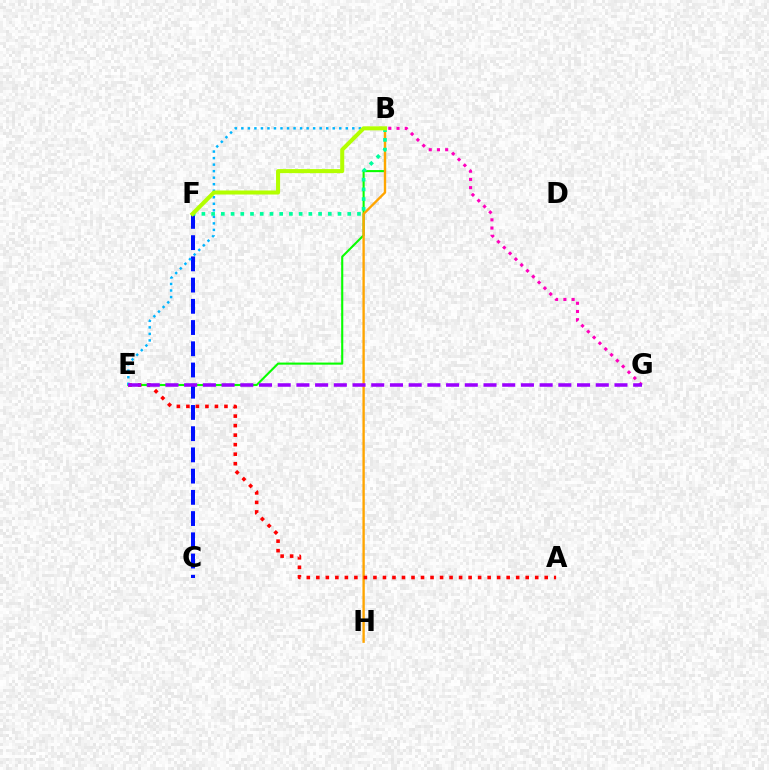{('B', 'E'): [{'color': '#08ff00', 'line_style': 'solid', 'thickness': 1.51}, {'color': '#00b5ff', 'line_style': 'dotted', 'thickness': 1.77}], ('B', 'H'): [{'color': '#ffa500', 'line_style': 'solid', 'thickness': 1.7}], ('B', 'G'): [{'color': '#ff00bd', 'line_style': 'dotted', 'thickness': 2.23}], ('C', 'F'): [{'color': '#0010ff', 'line_style': 'dashed', 'thickness': 2.88}], ('A', 'E'): [{'color': '#ff0000', 'line_style': 'dotted', 'thickness': 2.59}], ('E', 'G'): [{'color': '#9b00ff', 'line_style': 'dashed', 'thickness': 2.54}], ('B', 'F'): [{'color': '#00ff9d', 'line_style': 'dotted', 'thickness': 2.64}, {'color': '#b3ff00', 'line_style': 'solid', 'thickness': 2.91}]}